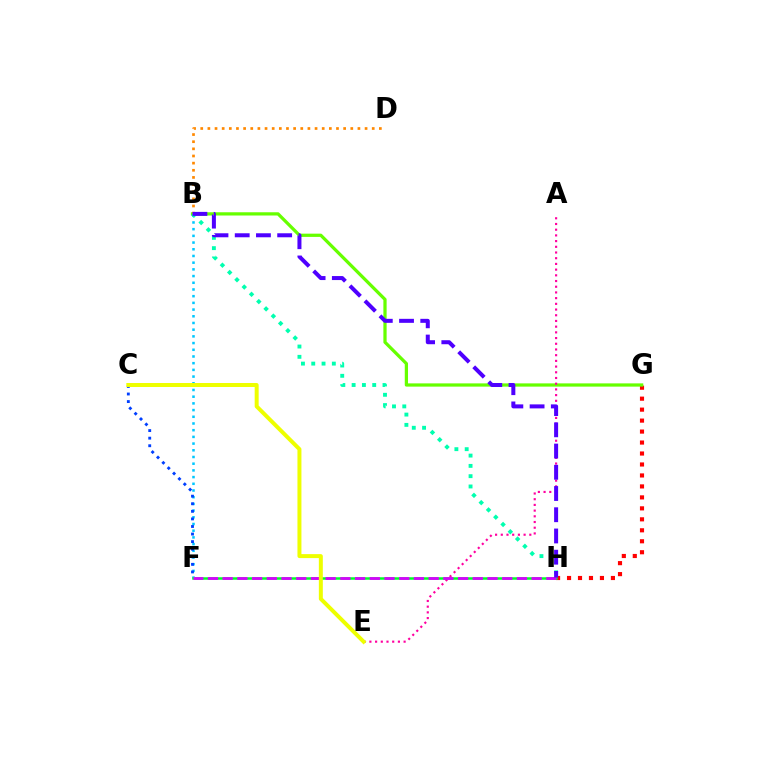{('G', 'H'): [{'color': '#ff0000', 'line_style': 'dotted', 'thickness': 2.98}], ('B', 'G'): [{'color': '#66ff00', 'line_style': 'solid', 'thickness': 2.34}], ('B', 'F'): [{'color': '#00c7ff', 'line_style': 'dotted', 'thickness': 1.82}], ('B', 'D'): [{'color': '#ff8800', 'line_style': 'dotted', 'thickness': 1.94}], ('A', 'E'): [{'color': '#ff00a0', 'line_style': 'dotted', 'thickness': 1.55}], ('C', 'F'): [{'color': '#003fff', 'line_style': 'dotted', 'thickness': 2.06}], ('B', 'H'): [{'color': '#00ffaf', 'line_style': 'dotted', 'thickness': 2.8}, {'color': '#4f00ff', 'line_style': 'dashed', 'thickness': 2.88}], ('F', 'H'): [{'color': '#00ff27', 'line_style': 'solid', 'thickness': 1.8}, {'color': '#d600ff', 'line_style': 'dashed', 'thickness': 2.0}], ('C', 'E'): [{'color': '#eeff00', 'line_style': 'solid', 'thickness': 2.87}]}